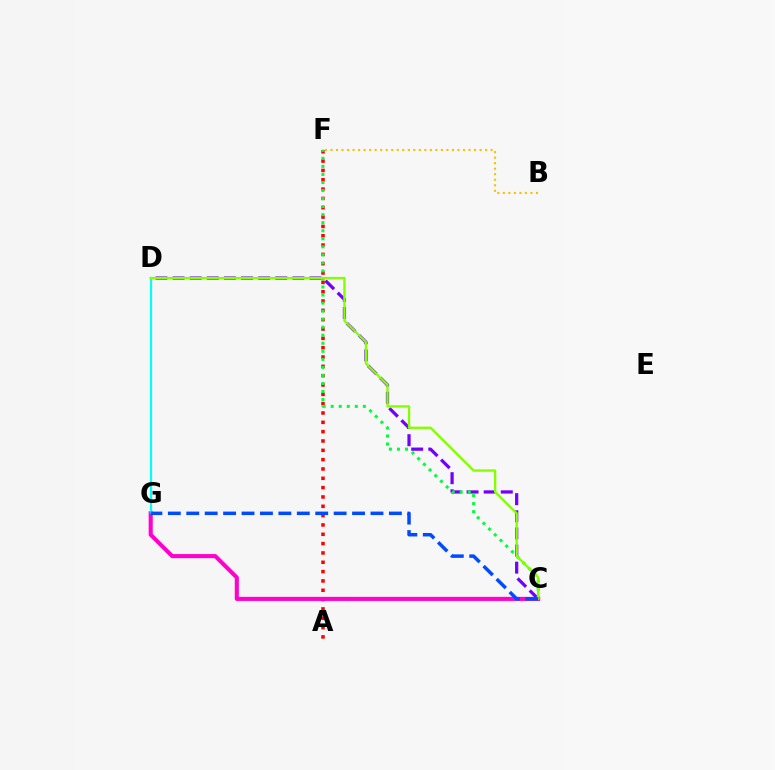{('A', 'F'): [{'color': '#ff0000', 'line_style': 'dotted', 'thickness': 2.53}], ('C', 'G'): [{'color': '#ff00cf', 'line_style': 'solid', 'thickness': 2.94}, {'color': '#004bff', 'line_style': 'dashed', 'thickness': 2.5}], ('C', 'D'): [{'color': '#7200ff', 'line_style': 'dashed', 'thickness': 2.33}, {'color': '#84ff00', 'line_style': 'solid', 'thickness': 1.69}], ('C', 'F'): [{'color': '#00ff39', 'line_style': 'dotted', 'thickness': 2.18}], ('D', 'G'): [{'color': '#00fff6', 'line_style': 'solid', 'thickness': 1.62}], ('B', 'F'): [{'color': '#ffbd00', 'line_style': 'dotted', 'thickness': 1.5}]}